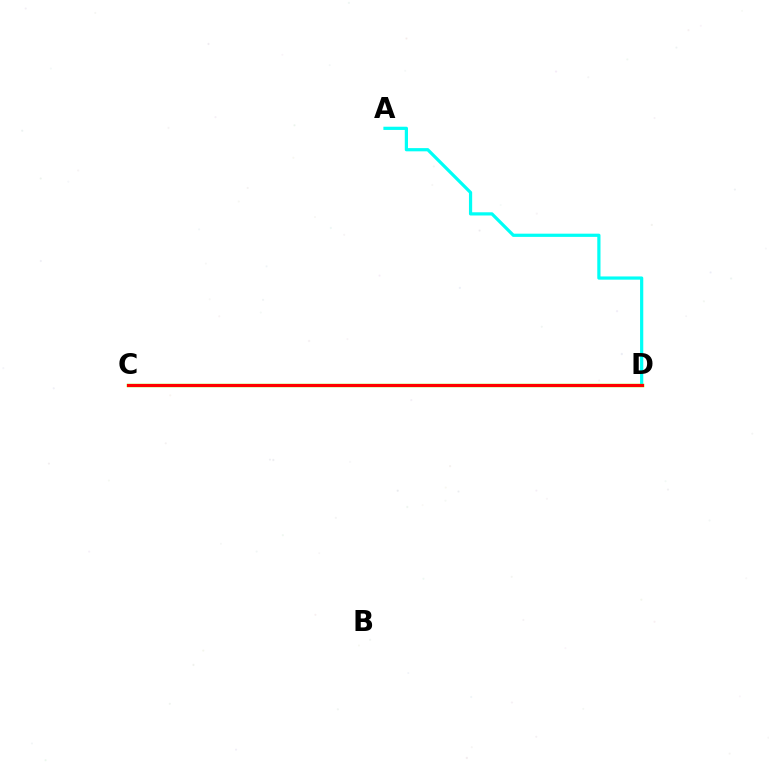{('C', 'D'): [{'color': '#7200ff', 'line_style': 'dashed', 'thickness': 2.08}, {'color': '#84ff00', 'line_style': 'solid', 'thickness': 2.49}, {'color': '#ff0000', 'line_style': 'solid', 'thickness': 2.23}], ('A', 'D'): [{'color': '#00fff6', 'line_style': 'solid', 'thickness': 2.32}]}